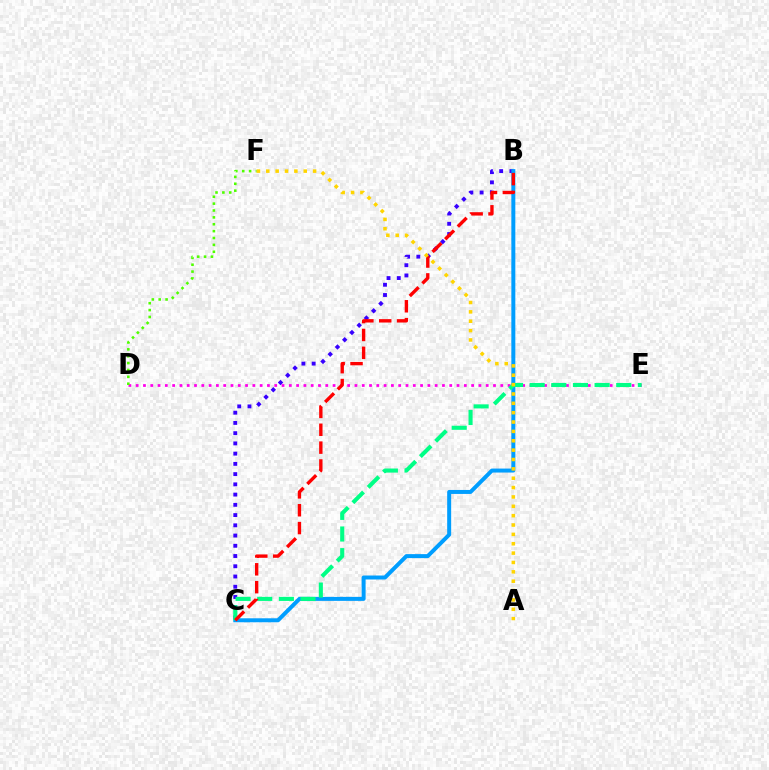{('D', 'E'): [{'color': '#ff00ed', 'line_style': 'dotted', 'thickness': 1.98}], ('B', 'C'): [{'color': '#3700ff', 'line_style': 'dotted', 'thickness': 2.78}, {'color': '#009eff', 'line_style': 'solid', 'thickness': 2.87}, {'color': '#ff0000', 'line_style': 'dashed', 'thickness': 2.43}], ('D', 'F'): [{'color': '#4fff00', 'line_style': 'dotted', 'thickness': 1.87}], ('C', 'E'): [{'color': '#00ff86', 'line_style': 'dashed', 'thickness': 2.94}], ('A', 'F'): [{'color': '#ffd500', 'line_style': 'dotted', 'thickness': 2.54}]}